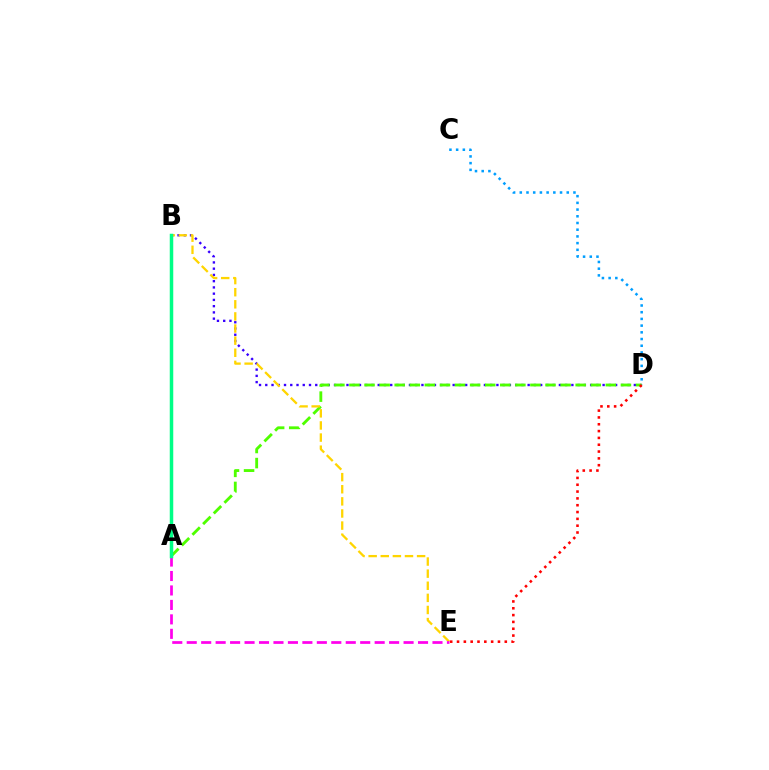{('B', 'D'): [{'color': '#3700ff', 'line_style': 'dotted', 'thickness': 1.7}], ('C', 'D'): [{'color': '#009eff', 'line_style': 'dotted', 'thickness': 1.82}], ('A', 'D'): [{'color': '#4fff00', 'line_style': 'dashed', 'thickness': 2.05}], ('B', 'E'): [{'color': '#ffd500', 'line_style': 'dashed', 'thickness': 1.65}], ('D', 'E'): [{'color': '#ff0000', 'line_style': 'dotted', 'thickness': 1.85}], ('A', 'E'): [{'color': '#ff00ed', 'line_style': 'dashed', 'thickness': 1.96}], ('A', 'B'): [{'color': '#00ff86', 'line_style': 'solid', 'thickness': 2.52}]}